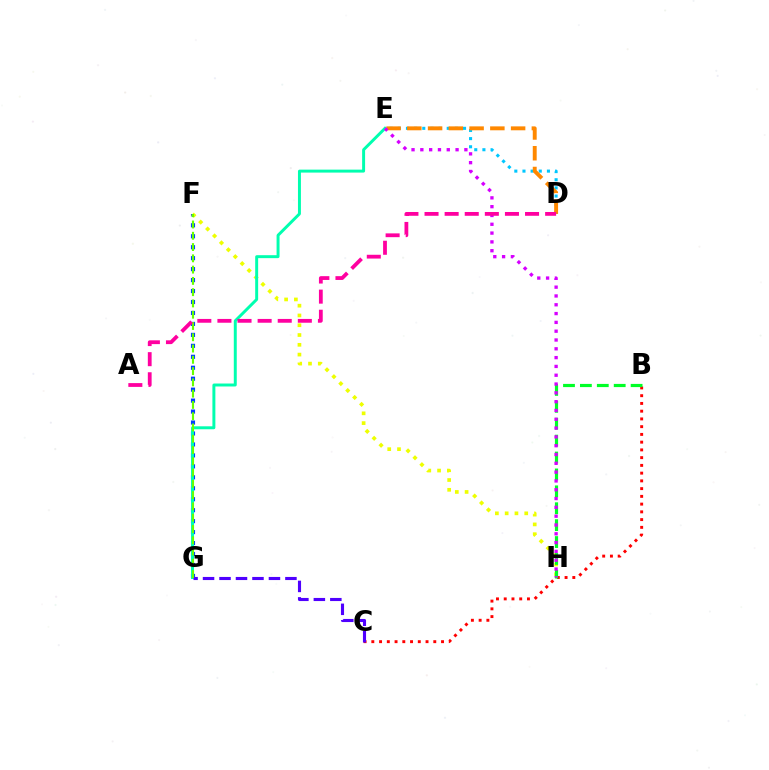{('F', 'G'): [{'color': '#003fff', 'line_style': 'dotted', 'thickness': 2.98}, {'color': '#66ff00', 'line_style': 'dashed', 'thickness': 1.53}], ('B', 'C'): [{'color': '#ff0000', 'line_style': 'dotted', 'thickness': 2.1}], ('F', 'H'): [{'color': '#eeff00', 'line_style': 'dotted', 'thickness': 2.66}], ('E', 'G'): [{'color': '#00ffaf', 'line_style': 'solid', 'thickness': 2.13}], ('B', 'H'): [{'color': '#00ff27', 'line_style': 'dashed', 'thickness': 2.3}], ('D', 'E'): [{'color': '#00c7ff', 'line_style': 'dotted', 'thickness': 2.22}, {'color': '#ff8800', 'line_style': 'dashed', 'thickness': 2.82}], ('E', 'H'): [{'color': '#d600ff', 'line_style': 'dotted', 'thickness': 2.39}], ('C', 'G'): [{'color': '#4f00ff', 'line_style': 'dashed', 'thickness': 2.24}], ('A', 'D'): [{'color': '#ff00a0', 'line_style': 'dashed', 'thickness': 2.73}]}